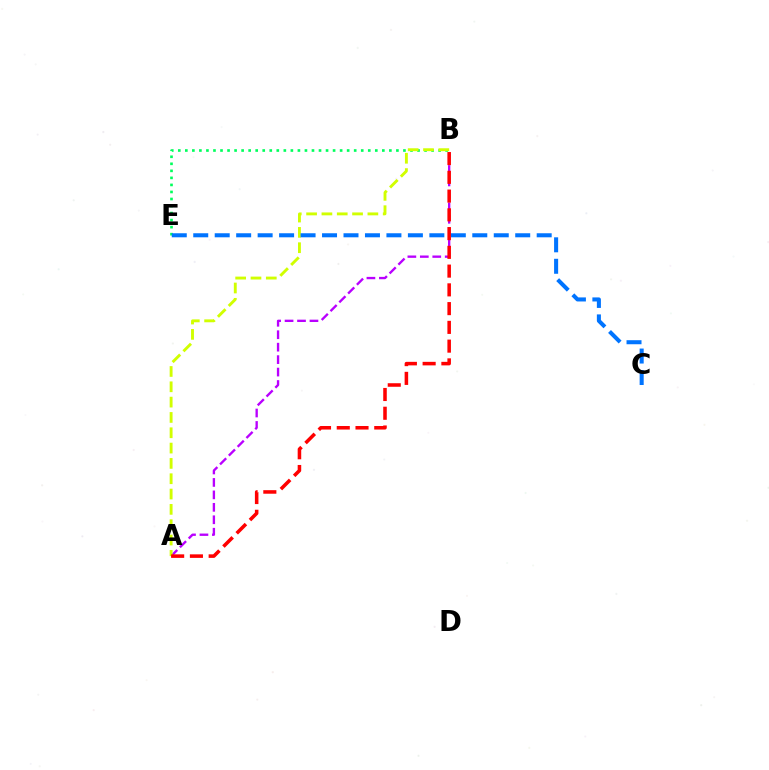{('B', 'E'): [{'color': '#00ff5c', 'line_style': 'dotted', 'thickness': 1.91}], ('A', 'B'): [{'color': '#b900ff', 'line_style': 'dashed', 'thickness': 1.69}, {'color': '#d1ff00', 'line_style': 'dashed', 'thickness': 2.08}, {'color': '#ff0000', 'line_style': 'dashed', 'thickness': 2.55}], ('C', 'E'): [{'color': '#0074ff', 'line_style': 'dashed', 'thickness': 2.92}]}